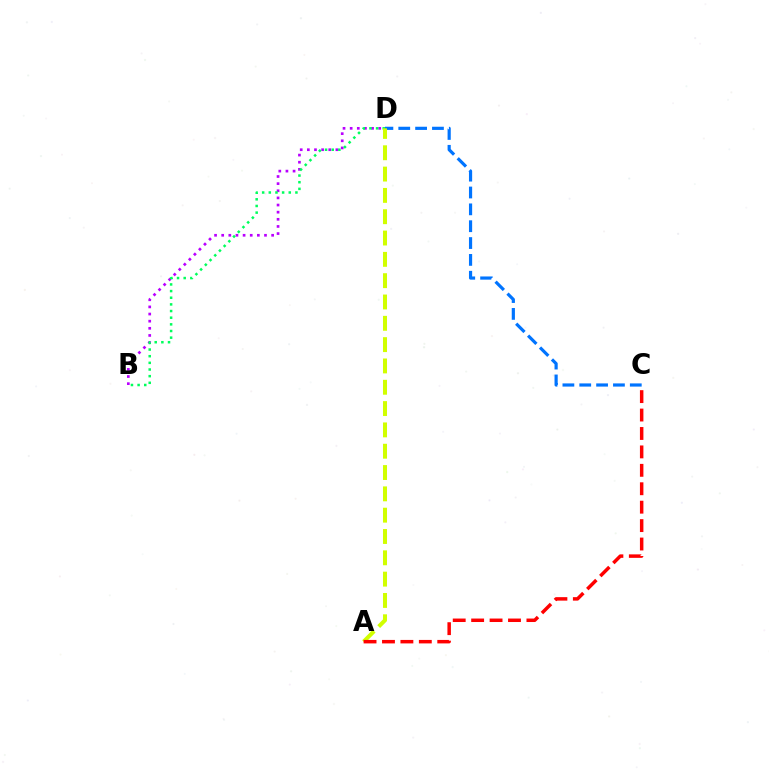{('C', 'D'): [{'color': '#0074ff', 'line_style': 'dashed', 'thickness': 2.29}], ('B', 'D'): [{'color': '#b900ff', 'line_style': 'dotted', 'thickness': 1.94}, {'color': '#00ff5c', 'line_style': 'dotted', 'thickness': 1.81}], ('A', 'D'): [{'color': '#d1ff00', 'line_style': 'dashed', 'thickness': 2.9}], ('A', 'C'): [{'color': '#ff0000', 'line_style': 'dashed', 'thickness': 2.5}]}